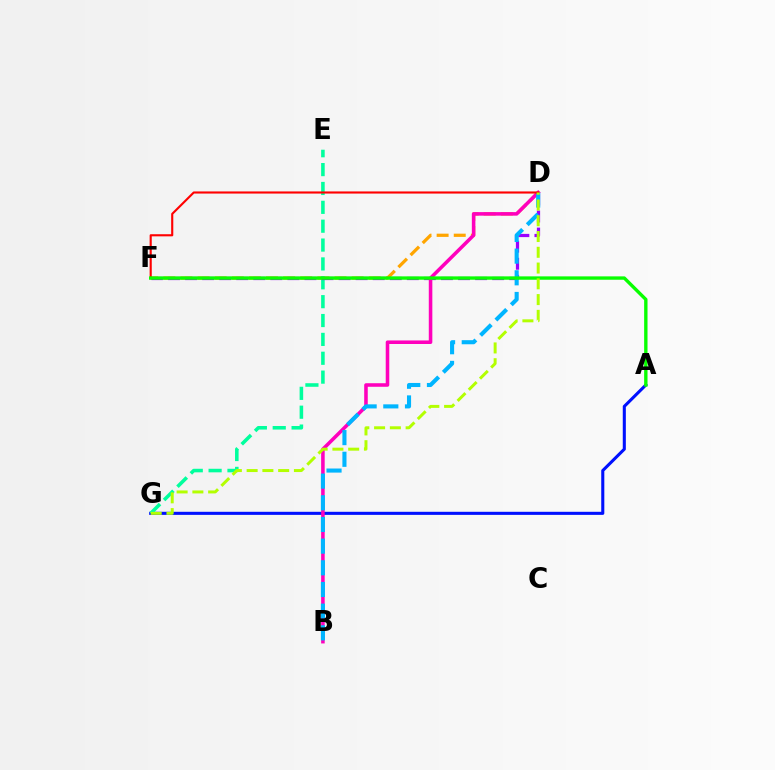{('A', 'G'): [{'color': '#0010ff', 'line_style': 'solid', 'thickness': 2.21}], ('D', 'F'): [{'color': '#ffa500', 'line_style': 'dashed', 'thickness': 2.33}, {'color': '#9b00ff', 'line_style': 'dashed', 'thickness': 2.32}, {'color': '#ff0000', 'line_style': 'solid', 'thickness': 1.53}], ('E', 'G'): [{'color': '#00ff9d', 'line_style': 'dashed', 'thickness': 2.56}], ('B', 'D'): [{'color': '#ff00bd', 'line_style': 'solid', 'thickness': 2.56}, {'color': '#00b5ff', 'line_style': 'dashed', 'thickness': 2.94}], ('A', 'F'): [{'color': '#08ff00', 'line_style': 'solid', 'thickness': 2.42}], ('D', 'G'): [{'color': '#b3ff00', 'line_style': 'dashed', 'thickness': 2.14}]}